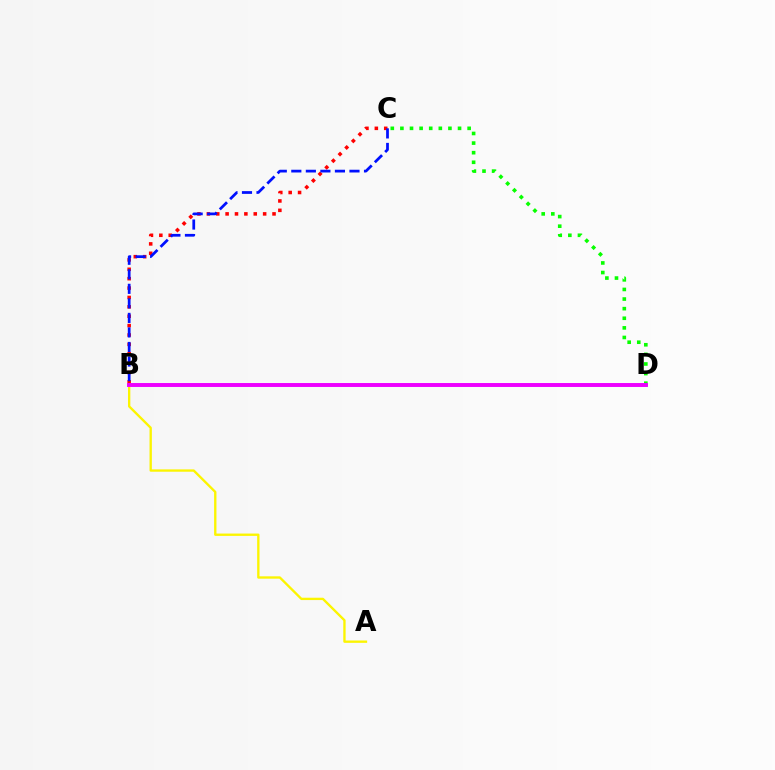{('B', 'D'): [{'color': '#00fff6', 'line_style': 'solid', 'thickness': 1.68}, {'color': '#ee00ff', 'line_style': 'solid', 'thickness': 2.83}], ('A', 'B'): [{'color': '#fcf500', 'line_style': 'solid', 'thickness': 1.69}], ('B', 'C'): [{'color': '#ff0000', 'line_style': 'dotted', 'thickness': 2.55}, {'color': '#0010ff', 'line_style': 'dashed', 'thickness': 1.98}], ('C', 'D'): [{'color': '#08ff00', 'line_style': 'dotted', 'thickness': 2.61}]}